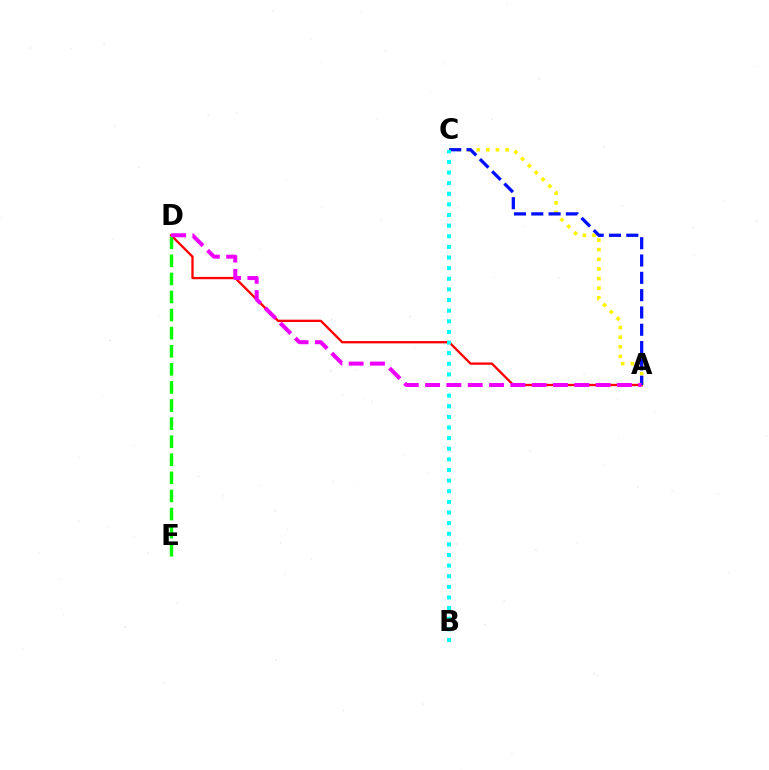{('A', 'D'): [{'color': '#ff0000', 'line_style': 'solid', 'thickness': 1.67}, {'color': '#ee00ff', 'line_style': 'dashed', 'thickness': 2.9}], ('A', 'C'): [{'color': '#fcf500', 'line_style': 'dotted', 'thickness': 2.62}, {'color': '#0010ff', 'line_style': 'dashed', 'thickness': 2.35}], ('D', 'E'): [{'color': '#08ff00', 'line_style': 'dashed', 'thickness': 2.46}], ('B', 'C'): [{'color': '#00fff6', 'line_style': 'dotted', 'thickness': 2.89}]}